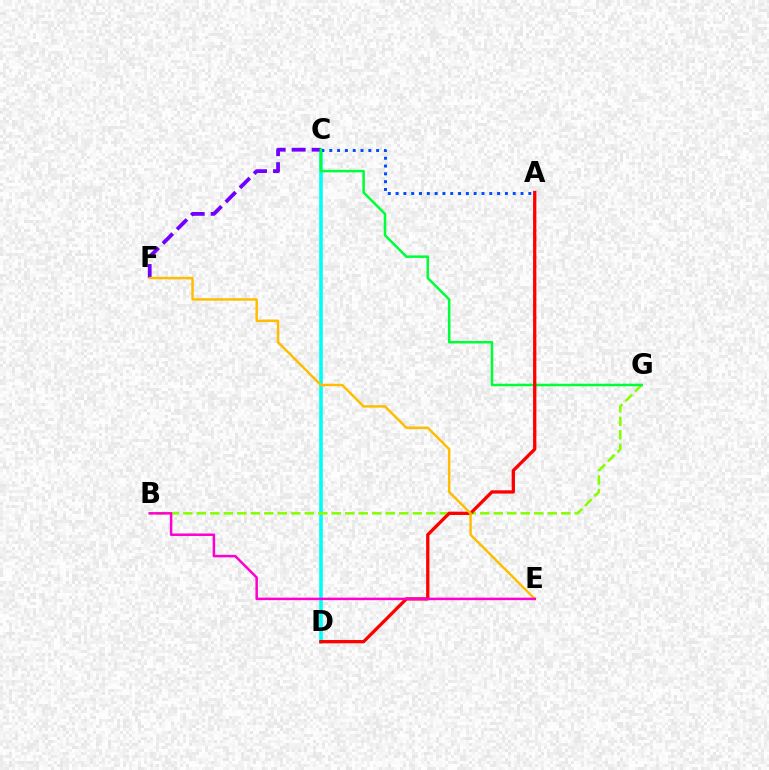{('C', 'D'): [{'color': '#00fff6', 'line_style': 'solid', 'thickness': 2.59}], ('C', 'F'): [{'color': '#7200ff', 'line_style': 'dashed', 'thickness': 2.72}], ('B', 'G'): [{'color': '#84ff00', 'line_style': 'dashed', 'thickness': 1.83}], ('A', 'C'): [{'color': '#004bff', 'line_style': 'dotted', 'thickness': 2.12}], ('C', 'G'): [{'color': '#00ff39', 'line_style': 'solid', 'thickness': 1.82}], ('A', 'D'): [{'color': '#ff0000', 'line_style': 'solid', 'thickness': 2.37}], ('E', 'F'): [{'color': '#ffbd00', 'line_style': 'solid', 'thickness': 1.77}], ('B', 'E'): [{'color': '#ff00cf', 'line_style': 'solid', 'thickness': 1.81}]}